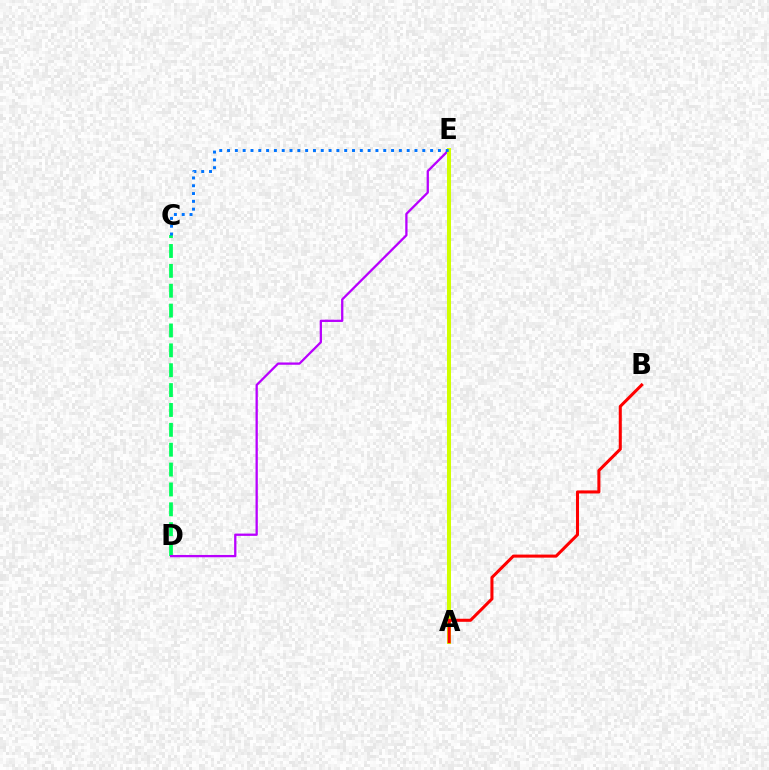{('C', 'D'): [{'color': '#00ff5c', 'line_style': 'dashed', 'thickness': 2.7}], ('D', 'E'): [{'color': '#b900ff', 'line_style': 'solid', 'thickness': 1.65}], ('A', 'E'): [{'color': '#d1ff00', 'line_style': 'solid', 'thickness': 2.9}], ('A', 'B'): [{'color': '#ff0000', 'line_style': 'solid', 'thickness': 2.19}], ('C', 'E'): [{'color': '#0074ff', 'line_style': 'dotted', 'thickness': 2.12}]}